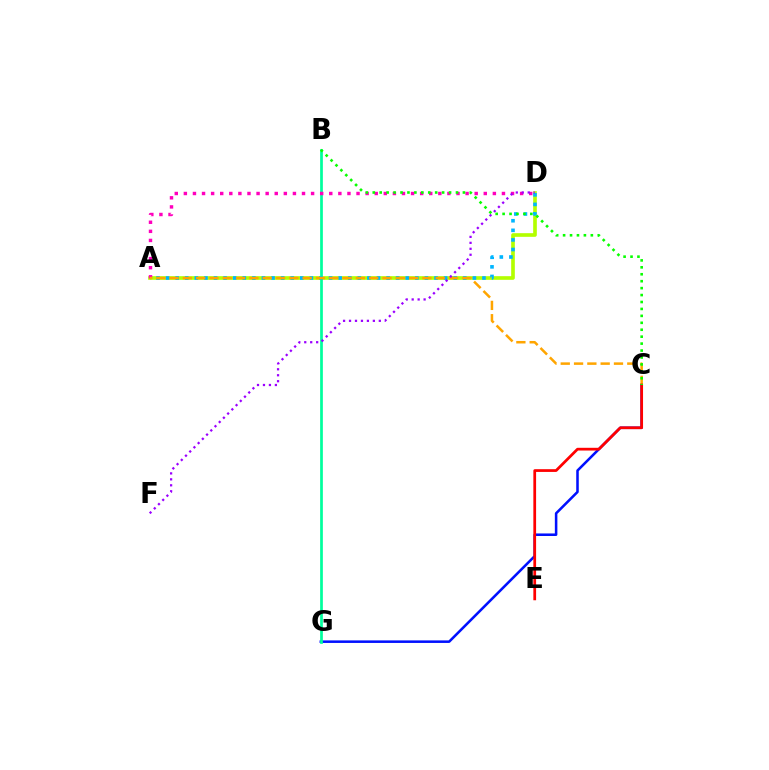{('C', 'G'): [{'color': '#0010ff', 'line_style': 'solid', 'thickness': 1.83}], ('A', 'D'): [{'color': '#b3ff00', 'line_style': 'solid', 'thickness': 2.63}, {'color': '#00b5ff', 'line_style': 'dotted', 'thickness': 2.6}, {'color': '#ff00bd', 'line_style': 'dotted', 'thickness': 2.47}], ('B', 'G'): [{'color': '#00ff9d', 'line_style': 'solid', 'thickness': 1.96}], ('A', 'C'): [{'color': '#ffa500', 'line_style': 'dashed', 'thickness': 1.81}], ('D', 'F'): [{'color': '#9b00ff', 'line_style': 'dotted', 'thickness': 1.62}], ('C', 'E'): [{'color': '#ff0000', 'line_style': 'solid', 'thickness': 1.98}], ('B', 'C'): [{'color': '#08ff00', 'line_style': 'dotted', 'thickness': 1.88}]}